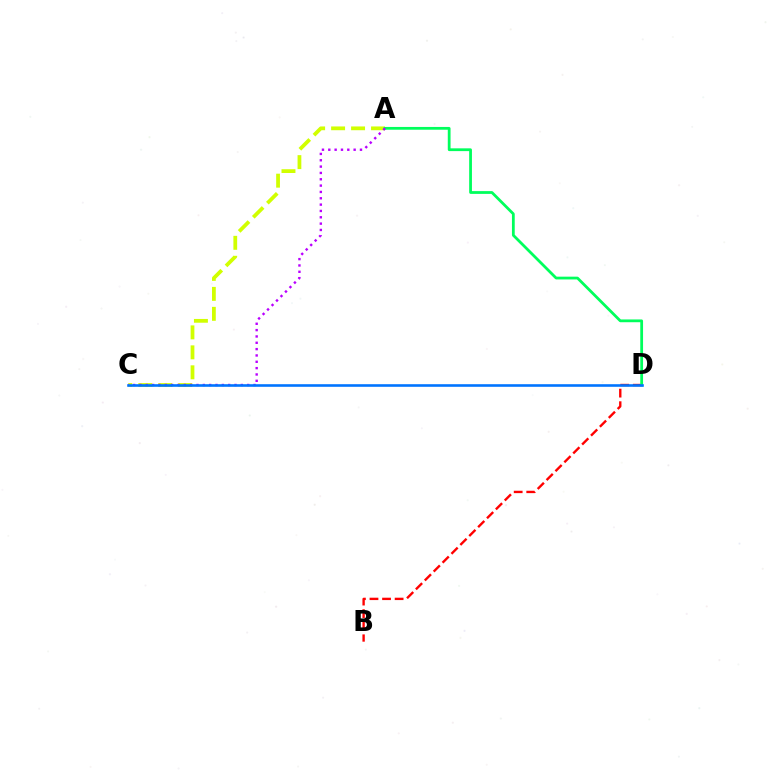{('A', 'C'): [{'color': '#d1ff00', 'line_style': 'dashed', 'thickness': 2.71}, {'color': '#b900ff', 'line_style': 'dotted', 'thickness': 1.72}], ('B', 'D'): [{'color': '#ff0000', 'line_style': 'dashed', 'thickness': 1.71}], ('A', 'D'): [{'color': '#00ff5c', 'line_style': 'solid', 'thickness': 2.0}], ('C', 'D'): [{'color': '#0074ff', 'line_style': 'solid', 'thickness': 1.87}]}